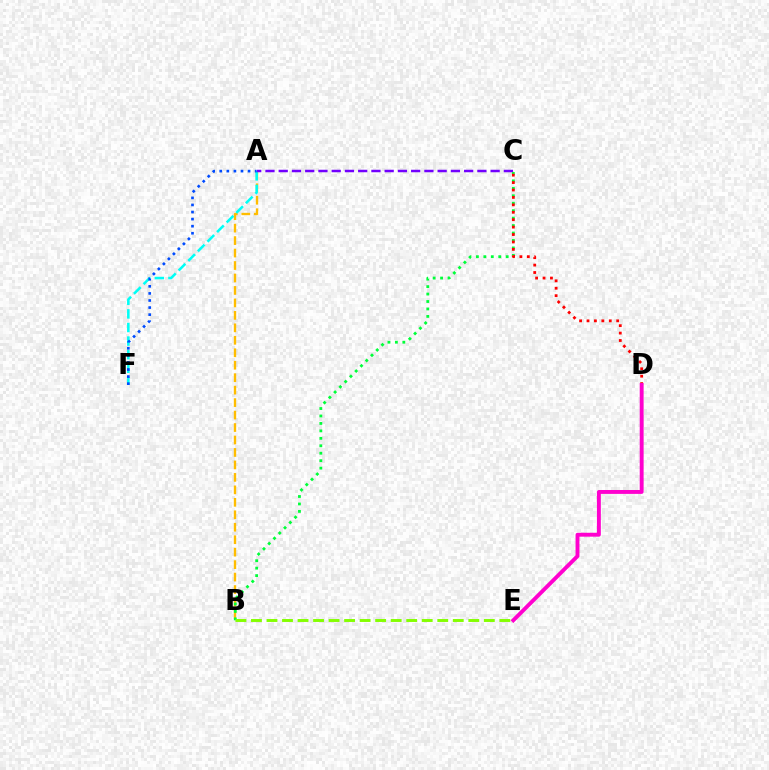{('A', 'B'): [{'color': '#ffbd00', 'line_style': 'dashed', 'thickness': 1.69}], ('A', 'F'): [{'color': '#00fff6', 'line_style': 'dashed', 'thickness': 1.85}, {'color': '#004bff', 'line_style': 'dotted', 'thickness': 1.92}], ('A', 'C'): [{'color': '#7200ff', 'line_style': 'dashed', 'thickness': 1.8}], ('B', 'C'): [{'color': '#00ff39', 'line_style': 'dotted', 'thickness': 2.02}], ('C', 'D'): [{'color': '#ff0000', 'line_style': 'dotted', 'thickness': 2.02}], ('B', 'E'): [{'color': '#84ff00', 'line_style': 'dashed', 'thickness': 2.11}], ('D', 'E'): [{'color': '#ff00cf', 'line_style': 'solid', 'thickness': 2.8}]}